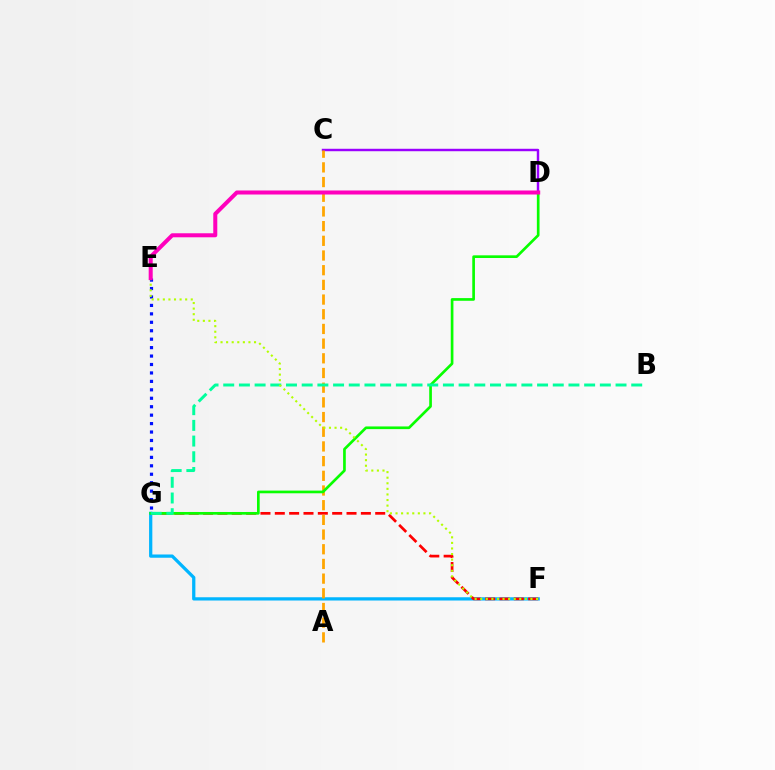{('F', 'G'): [{'color': '#00b5ff', 'line_style': 'solid', 'thickness': 2.35}, {'color': '#ff0000', 'line_style': 'dashed', 'thickness': 1.95}], ('E', 'G'): [{'color': '#0010ff', 'line_style': 'dotted', 'thickness': 2.29}], ('C', 'D'): [{'color': '#9b00ff', 'line_style': 'solid', 'thickness': 1.76}], ('A', 'C'): [{'color': '#ffa500', 'line_style': 'dashed', 'thickness': 2.0}], ('D', 'G'): [{'color': '#08ff00', 'line_style': 'solid', 'thickness': 1.93}], ('B', 'G'): [{'color': '#00ff9d', 'line_style': 'dashed', 'thickness': 2.13}], ('E', 'F'): [{'color': '#b3ff00', 'line_style': 'dotted', 'thickness': 1.52}], ('D', 'E'): [{'color': '#ff00bd', 'line_style': 'solid', 'thickness': 2.89}]}